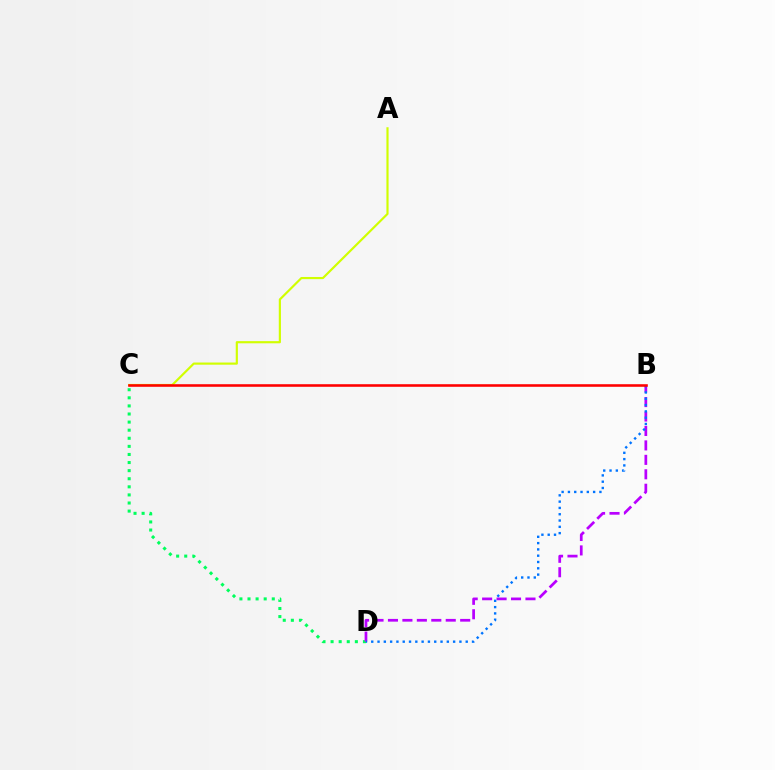{('C', 'D'): [{'color': '#00ff5c', 'line_style': 'dotted', 'thickness': 2.2}], ('B', 'D'): [{'color': '#b900ff', 'line_style': 'dashed', 'thickness': 1.96}, {'color': '#0074ff', 'line_style': 'dotted', 'thickness': 1.71}], ('A', 'C'): [{'color': '#d1ff00', 'line_style': 'solid', 'thickness': 1.56}], ('B', 'C'): [{'color': '#ff0000', 'line_style': 'solid', 'thickness': 1.86}]}